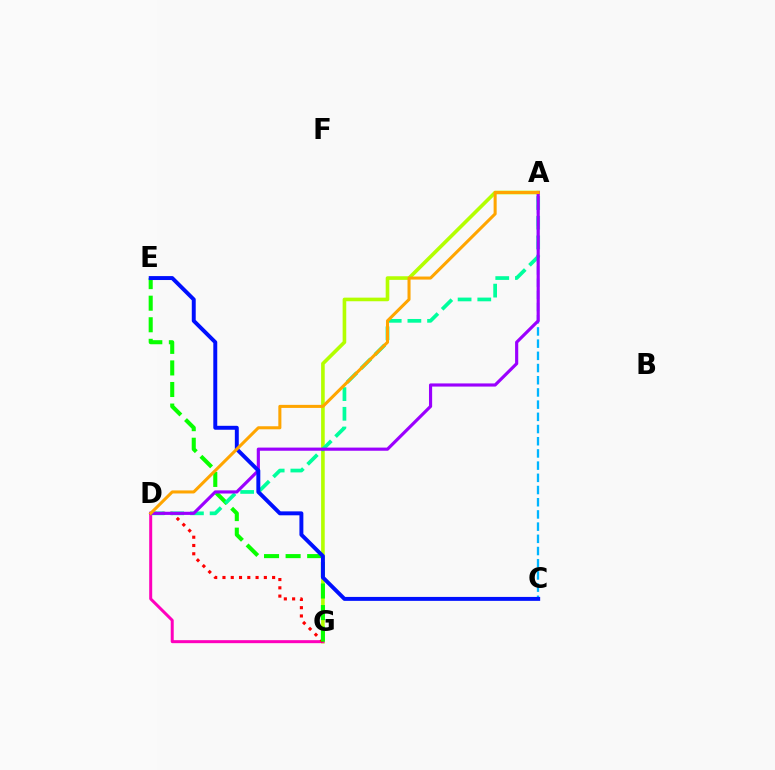{('A', 'G'): [{'color': '#b3ff00', 'line_style': 'solid', 'thickness': 2.61}], ('D', 'G'): [{'color': '#ff00bd', 'line_style': 'solid', 'thickness': 2.16}, {'color': '#ff0000', 'line_style': 'dotted', 'thickness': 2.25}], ('E', 'G'): [{'color': '#08ff00', 'line_style': 'dashed', 'thickness': 2.93}], ('A', 'D'): [{'color': '#00ff9d', 'line_style': 'dashed', 'thickness': 2.67}, {'color': '#9b00ff', 'line_style': 'solid', 'thickness': 2.27}, {'color': '#ffa500', 'line_style': 'solid', 'thickness': 2.19}], ('A', 'C'): [{'color': '#00b5ff', 'line_style': 'dashed', 'thickness': 1.66}], ('C', 'E'): [{'color': '#0010ff', 'line_style': 'solid', 'thickness': 2.83}]}